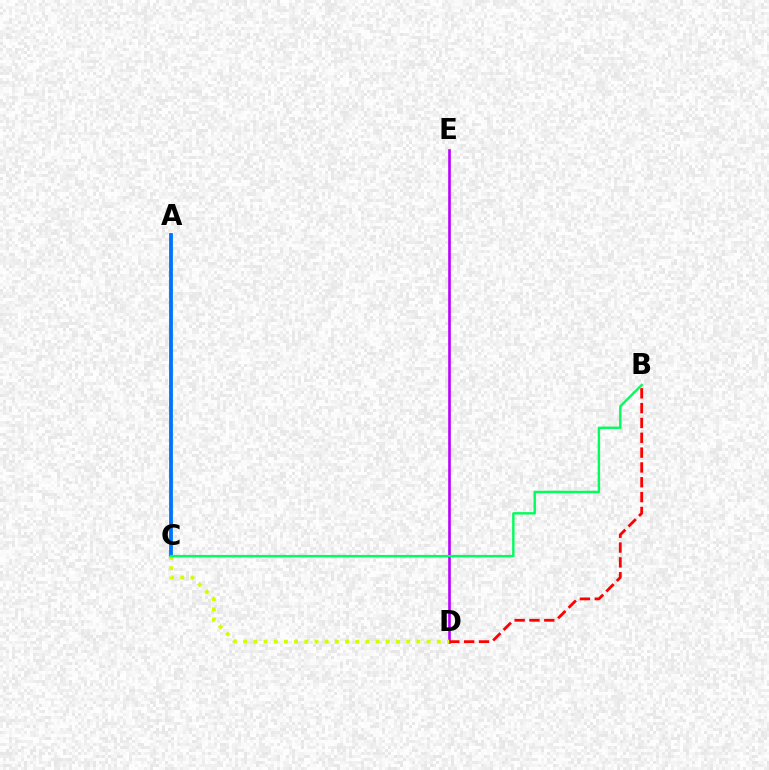{('A', 'C'): [{'color': '#0074ff', 'line_style': 'solid', 'thickness': 2.75}], ('D', 'E'): [{'color': '#b900ff', 'line_style': 'solid', 'thickness': 1.88}], ('B', 'D'): [{'color': '#ff0000', 'line_style': 'dashed', 'thickness': 2.01}], ('C', 'D'): [{'color': '#d1ff00', 'line_style': 'dotted', 'thickness': 2.77}], ('B', 'C'): [{'color': '#00ff5c', 'line_style': 'solid', 'thickness': 1.73}]}